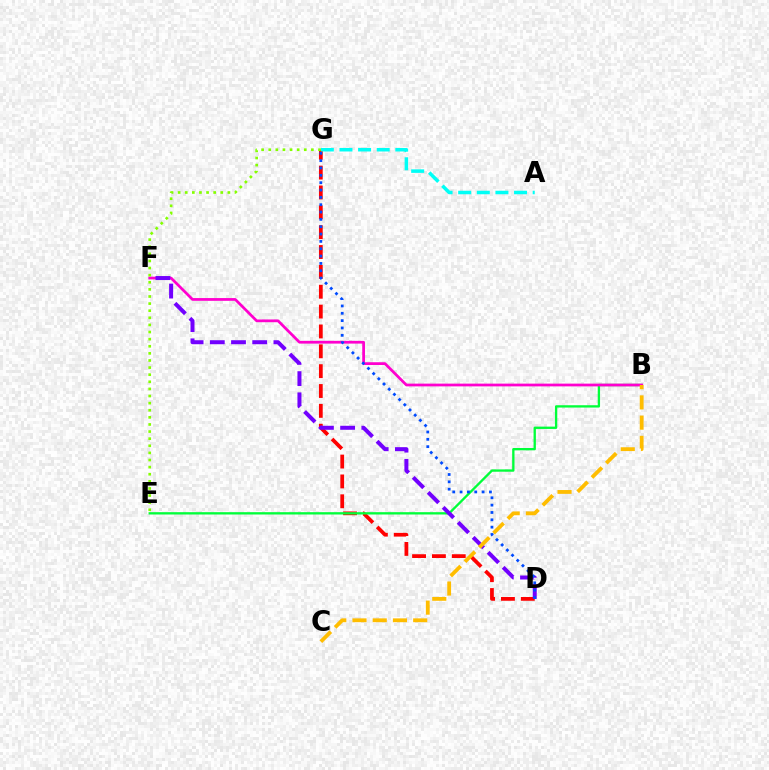{('D', 'G'): [{'color': '#ff0000', 'line_style': 'dashed', 'thickness': 2.7}, {'color': '#004bff', 'line_style': 'dotted', 'thickness': 1.99}], ('B', 'E'): [{'color': '#00ff39', 'line_style': 'solid', 'thickness': 1.67}], ('A', 'G'): [{'color': '#00fff6', 'line_style': 'dashed', 'thickness': 2.53}], ('B', 'F'): [{'color': '#ff00cf', 'line_style': 'solid', 'thickness': 1.98}], ('E', 'G'): [{'color': '#84ff00', 'line_style': 'dotted', 'thickness': 1.93}], ('D', 'F'): [{'color': '#7200ff', 'line_style': 'dashed', 'thickness': 2.88}], ('B', 'C'): [{'color': '#ffbd00', 'line_style': 'dashed', 'thickness': 2.75}]}